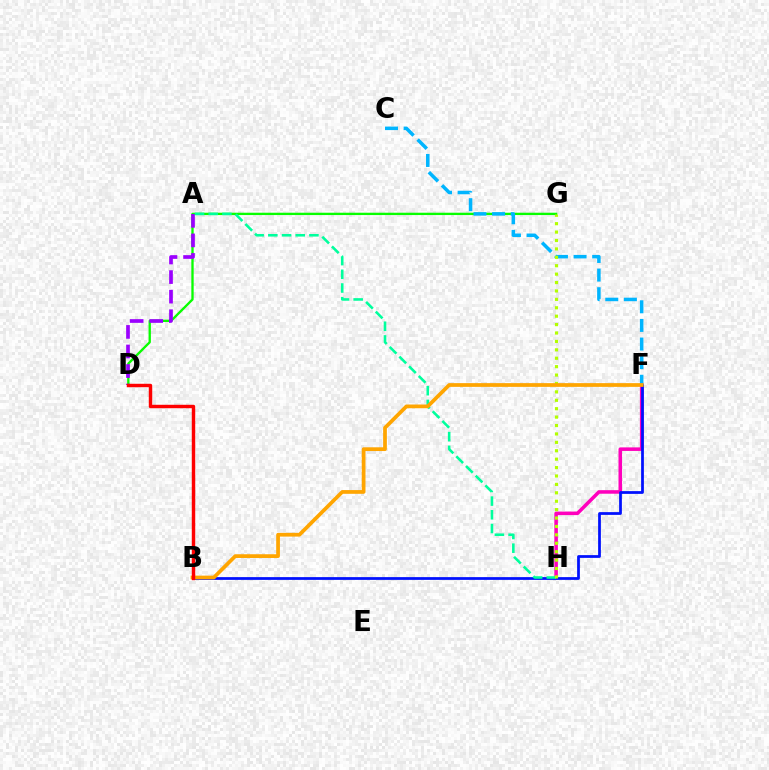{('D', 'G'): [{'color': '#08ff00', 'line_style': 'solid', 'thickness': 1.68}], ('F', 'H'): [{'color': '#ff00bd', 'line_style': 'solid', 'thickness': 2.56}], ('B', 'F'): [{'color': '#0010ff', 'line_style': 'solid', 'thickness': 1.98}, {'color': '#ffa500', 'line_style': 'solid', 'thickness': 2.69}], ('A', 'D'): [{'color': '#9b00ff', 'line_style': 'dashed', 'thickness': 2.66}], ('A', 'H'): [{'color': '#00ff9d', 'line_style': 'dashed', 'thickness': 1.86}], ('C', 'F'): [{'color': '#00b5ff', 'line_style': 'dashed', 'thickness': 2.53}], ('G', 'H'): [{'color': '#b3ff00', 'line_style': 'dotted', 'thickness': 2.29}], ('B', 'D'): [{'color': '#ff0000', 'line_style': 'solid', 'thickness': 2.47}]}